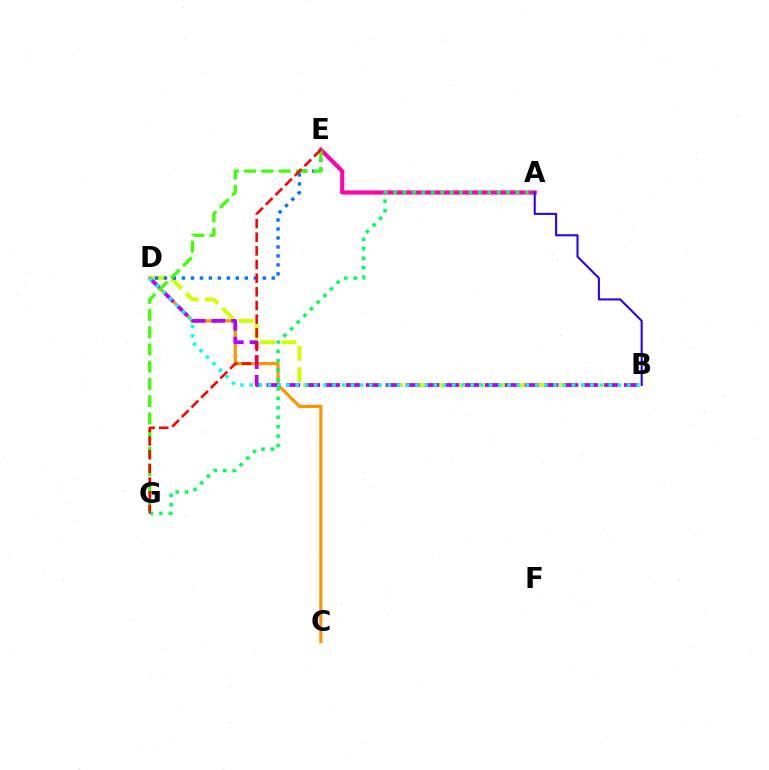{('B', 'D'): [{'color': '#d1ff00', 'line_style': 'dashed', 'thickness': 2.9}, {'color': '#b900ff', 'line_style': 'dashed', 'thickness': 2.7}, {'color': '#00fff6', 'line_style': 'dotted', 'thickness': 2.5}], ('C', 'D'): [{'color': '#ff9400', 'line_style': 'solid', 'thickness': 2.3}], ('A', 'E'): [{'color': '#ff00ac', 'line_style': 'solid', 'thickness': 2.97}], ('D', 'E'): [{'color': '#0074ff', 'line_style': 'dotted', 'thickness': 2.44}], ('A', 'G'): [{'color': '#00ff5c', 'line_style': 'dotted', 'thickness': 2.56}], ('A', 'B'): [{'color': '#2500ff', 'line_style': 'solid', 'thickness': 1.5}], ('E', 'G'): [{'color': '#3dff00', 'line_style': 'dashed', 'thickness': 2.34}, {'color': '#ff0000', 'line_style': 'dashed', 'thickness': 1.86}]}